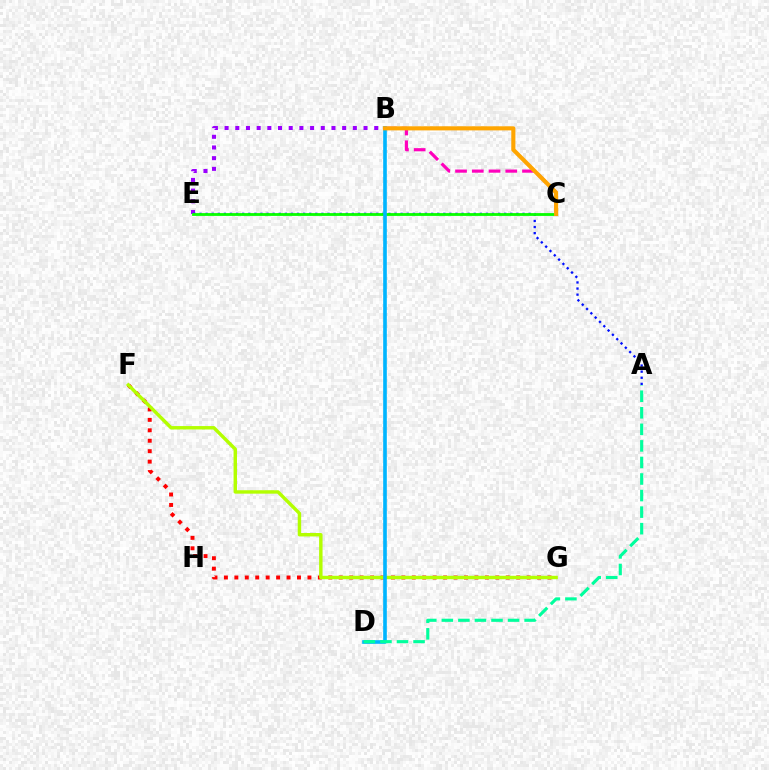{('B', 'E'): [{'color': '#9b00ff', 'line_style': 'dotted', 'thickness': 2.9}], ('A', 'E'): [{'color': '#0010ff', 'line_style': 'dotted', 'thickness': 1.66}], ('C', 'E'): [{'color': '#08ff00', 'line_style': 'solid', 'thickness': 2.02}], ('F', 'G'): [{'color': '#ff0000', 'line_style': 'dotted', 'thickness': 2.84}, {'color': '#b3ff00', 'line_style': 'solid', 'thickness': 2.47}], ('B', 'C'): [{'color': '#ff00bd', 'line_style': 'dashed', 'thickness': 2.27}, {'color': '#ffa500', 'line_style': 'solid', 'thickness': 2.96}], ('B', 'D'): [{'color': '#00b5ff', 'line_style': 'solid', 'thickness': 2.62}], ('A', 'D'): [{'color': '#00ff9d', 'line_style': 'dashed', 'thickness': 2.25}]}